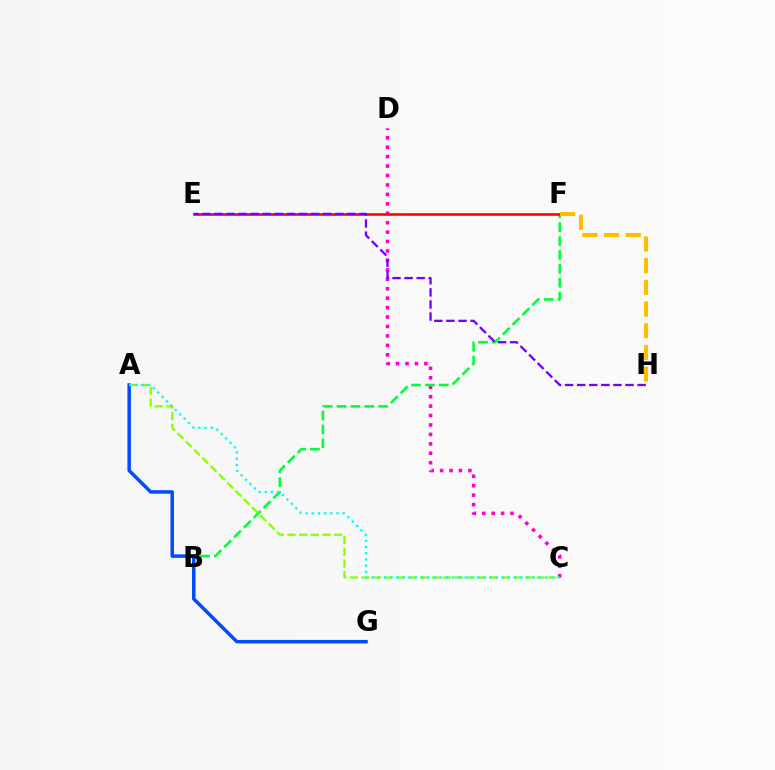{('C', 'D'): [{'color': '#ff00cf', 'line_style': 'dotted', 'thickness': 2.56}], ('B', 'F'): [{'color': '#00ff39', 'line_style': 'dashed', 'thickness': 1.89}], ('A', 'C'): [{'color': '#84ff00', 'line_style': 'dashed', 'thickness': 1.59}, {'color': '#00fff6', 'line_style': 'dotted', 'thickness': 1.68}], ('A', 'G'): [{'color': '#004bff', 'line_style': 'solid', 'thickness': 2.5}], ('E', 'F'): [{'color': '#ff0000', 'line_style': 'solid', 'thickness': 1.85}], ('F', 'H'): [{'color': '#ffbd00', 'line_style': 'dashed', 'thickness': 2.95}], ('E', 'H'): [{'color': '#7200ff', 'line_style': 'dashed', 'thickness': 1.64}]}